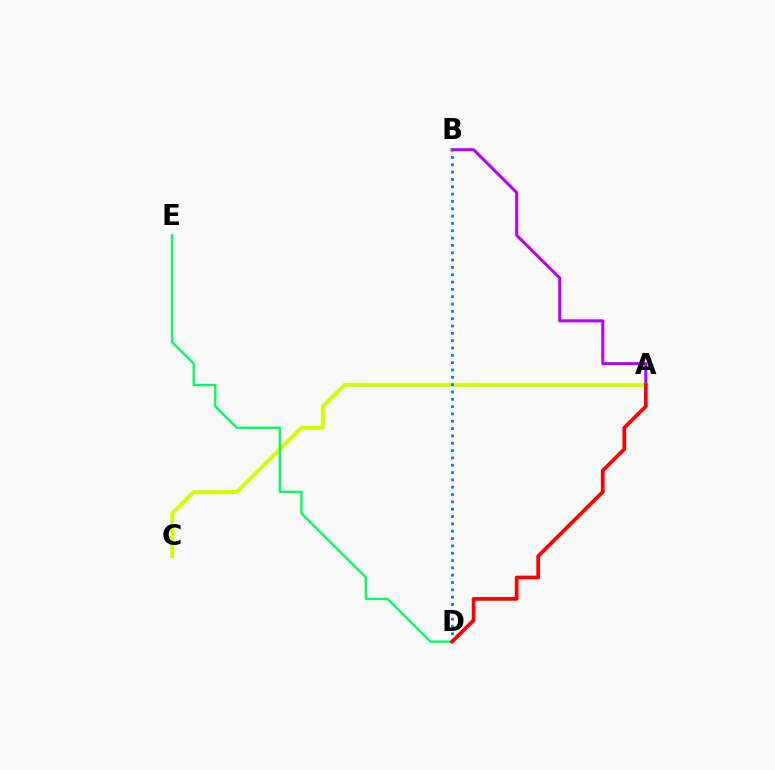{('A', 'B'): [{'color': '#b900ff', 'line_style': 'solid', 'thickness': 2.19}], ('A', 'C'): [{'color': '#d1ff00', 'line_style': 'solid', 'thickness': 2.83}], ('D', 'E'): [{'color': '#00ff5c', 'line_style': 'solid', 'thickness': 1.67}], ('B', 'D'): [{'color': '#0074ff', 'line_style': 'dotted', 'thickness': 1.99}], ('A', 'D'): [{'color': '#ff0000', 'line_style': 'solid', 'thickness': 2.67}]}